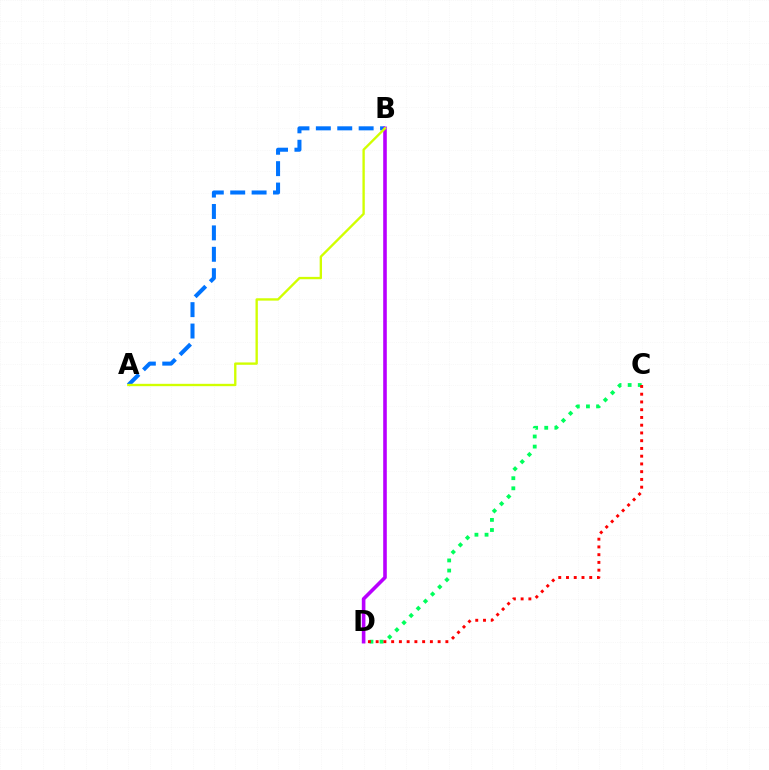{('C', 'D'): [{'color': '#00ff5c', 'line_style': 'dotted', 'thickness': 2.75}, {'color': '#ff0000', 'line_style': 'dotted', 'thickness': 2.1}], ('A', 'B'): [{'color': '#0074ff', 'line_style': 'dashed', 'thickness': 2.91}, {'color': '#d1ff00', 'line_style': 'solid', 'thickness': 1.69}], ('B', 'D'): [{'color': '#b900ff', 'line_style': 'solid', 'thickness': 2.6}]}